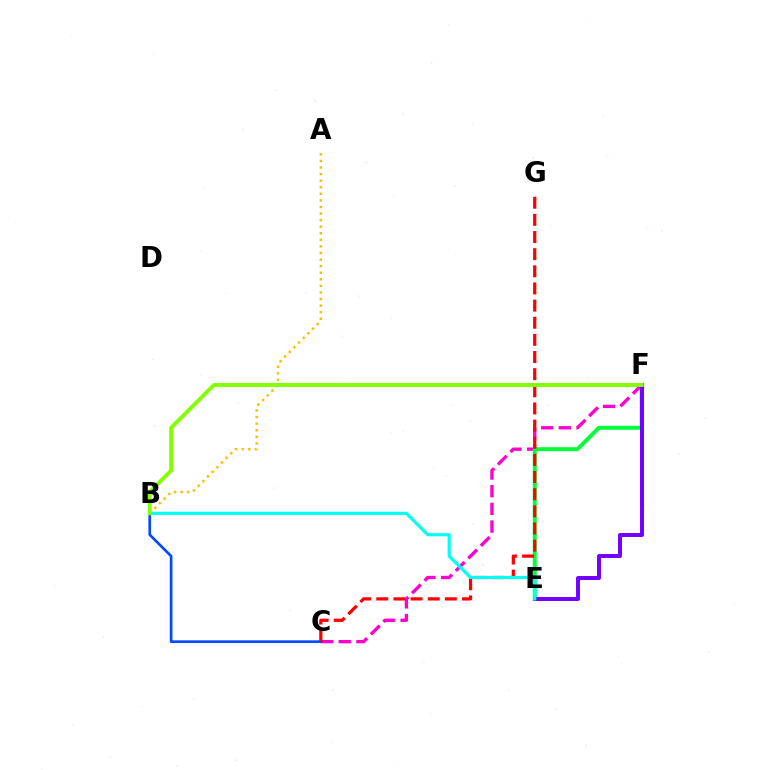{('C', 'F'): [{'color': '#ff00cf', 'line_style': 'dashed', 'thickness': 2.4}], ('E', 'F'): [{'color': '#00ff39', 'line_style': 'solid', 'thickness': 2.84}, {'color': '#7200ff', 'line_style': 'solid', 'thickness': 2.86}], ('B', 'C'): [{'color': '#004bff', 'line_style': 'solid', 'thickness': 1.92}], ('C', 'G'): [{'color': '#ff0000', 'line_style': 'dashed', 'thickness': 2.33}], ('A', 'B'): [{'color': '#ffbd00', 'line_style': 'dotted', 'thickness': 1.79}], ('B', 'E'): [{'color': '#00fff6', 'line_style': 'solid', 'thickness': 2.27}], ('B', 'F'): [{'color': '#84ff00', 'line_style': 'solid', 'thickness': 2.82}]}